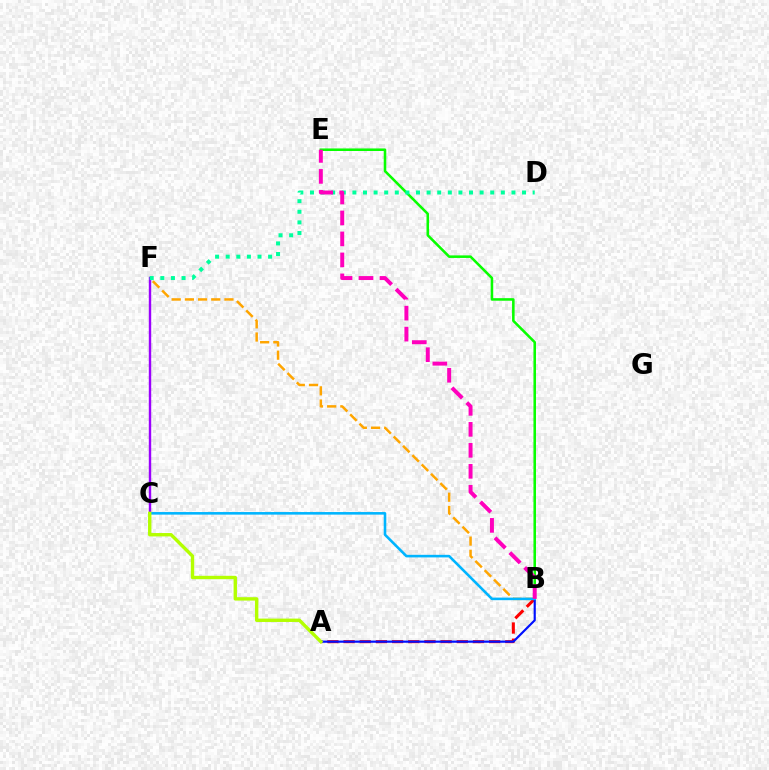{('B', 'F'): [{'color': '#ffa500', 'line_style': 'dashed', 'thickness': 1.79}], ('B', 'E'): [{'color': '#08ff00', 'line_style': 'solid', 'thickness': 1.84}, {'color': '#ff00bd', 'line_style': 'dashed', 'thickness': 2.85}], ('A', 'B'): [{'color': '#ff0000', 'line_style': 'dashed', 'thickness': 2.2}, {'color': '#0010ff', 'line_style': 'solid', 'thickness': 1.56}], ('C', 'F'): [{'color': '#9b00ff', 'line_style': 'solid', 'thickness': 1.74}], ('D', 'F'): [{'color': '#00ff9d', 'line_style': 'dotted', 'thickness': 2.88}], ('B', 'C'): [{'color': '#00b5ff', 'line_style': 'solid', 'thickness': 1.86}], ('A', 'C'): [{'color': '#b3ff00', 'line_style': 'solid', 'thickness': 2.43}]}